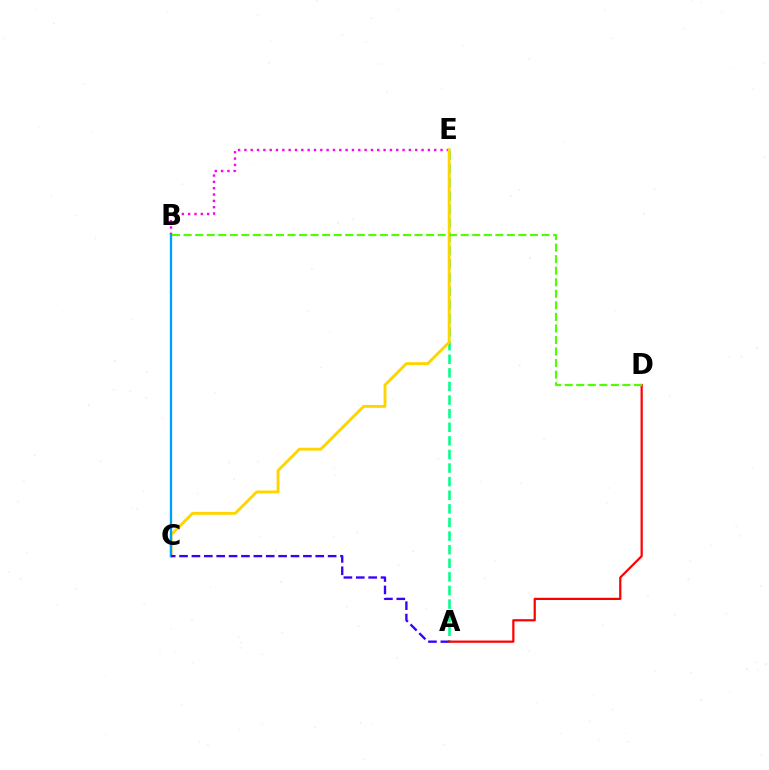{('B', 'E'): [{'color': '#ff00ed', 'line_style': 'dotted', 'thickness': 1.72}], ('A', 'E'): [{'color': '#00ff86', 'line_style': 'dashed', 'thickness': 1.85}], ('C', 'E'): [{'color': '#ffd500', 'line_style': 'solid', 'thickness': 2.08}], ('B', 'C'): [{'color': '#009eff', 'line_style': 'solid', 'thickness': 1.66}], ('A', 'C'): [{'color': '#3700ff', 'line_style': 'dashed', 'thickness': 1.68}], ('A', 'D'): [{'color': '#ff0000', 'line_style': 'solid', 'thickness': 1.6}], ('B', 'D'): [{'color': '#4fff00', 'line_style': 'dashed', 'thickness': 1.57}]}